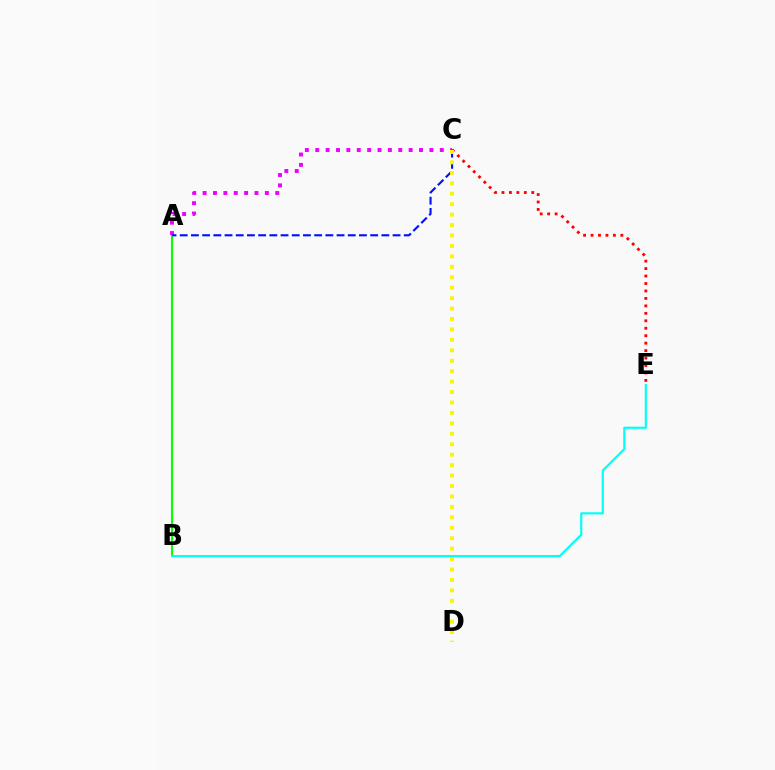{('A', 'B'): [{'color': '#08ff00', 'line_style': 'solid', 'thickness': 1.55}], ('C', 'E'): [{'color': '#ff0000', 'line_style': 'dotted', 'thickness': 2.03}], ('B', 'E'): [{'color': '#00fff6', 'line_style': 'solid', 'thickness': 1.56}], ('A', 'C'): [{'color': '#ee00ff', 'line_style': 'dotted', 'thickness': 2.82}, {'color': '#0010ff', 'line_style': 'dashed', 'thickness': 1.52}], ('C', 'D'): [{'color': '#fcf500', 'line_style': 'dotted', 'thickness': 2.84}]}